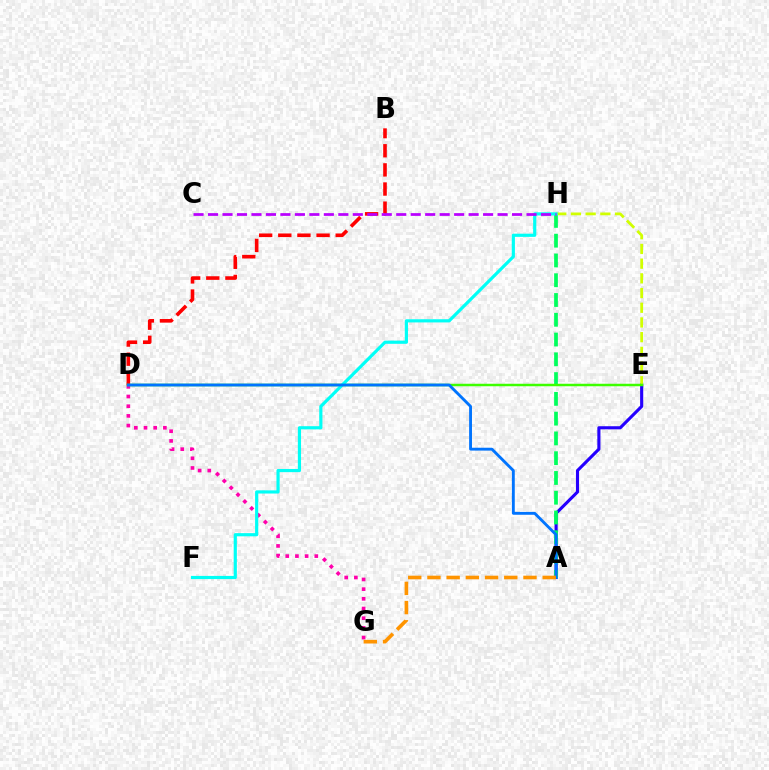{('A', 'E'): [{'color': '#2500ff', 'line_style': 'solid', 'thickness': 2.24}], ('D', 'G'): [{'color': '#ff00ac', 'line_style': 'dotted', 'thickness': 2.63}], ('B', 'D'): [{'color': '#ff0000', 'line_style': 'dashed', 'thickness': 2.6}], ('A', 'H'): [{'color': '#00ff5c', 'line_style': 'dashed', 'thickness': 2.69}], ('E', 'H'): [{'color': '#d1ff00', 'line_style': 'dashed', 'thickness': 2.0}], ('D', 'E'): [{'color': '#3dff00', 'line_style': 'solid', 'thickness': 1.79}], ('F', 'H'): [{'color': '#00fff6', 'line_style': 'solid', 'thickness': 2.29}], ('C', 'H'): [{'color': '#b900ff', 'line_style': 'dashed', 'thickness': 1.97}], ('A', 'D'): [{'color': '#0074ff', 'line_style': 'solid', 'thickness': 2.06}], ('A', 'G'): [{'color': '#ff9400', 'line_style': 'dashed', 'thickness': 2.61}]}